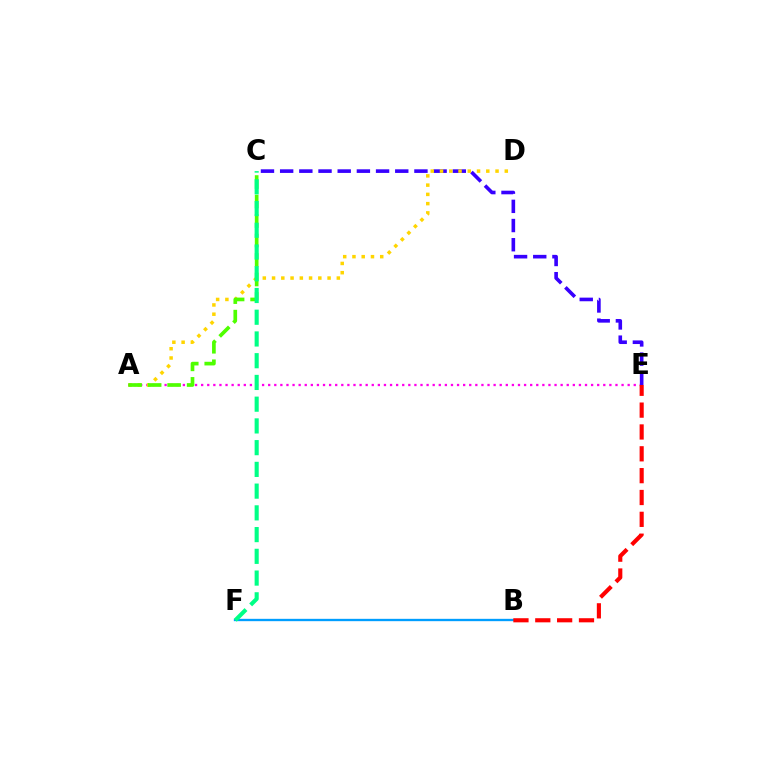{('B', 'F'): [{'color': '#009eff', 'line_style': 'solid', 'thickness': 1.68}], ('A', 'E'): [{'color': '#ff00ed', 'line_style': 'dotted', 'thickness': 1.66}], ('C', 'E'): [{'color': '#3700ff', 'line_style': 'dashed', 'thickness': 2.61}], ('A', 'D'): [{'color': '#ffd500', 'line_style': 'dotted', 'thickness': 2.51}], ('A', 'C'): [{'color': '#4fff00', 'line_style': 'dashed', 'thickness': 2.65}], ('C', 'F'): [{'color': '#00ff86', 'line_style': 'dashed', 'thickness': 2.95}], ('B', 'E'): [{'color': '#ff0000', 'line_style': 'dashed', 'thickness': 2.97}]}